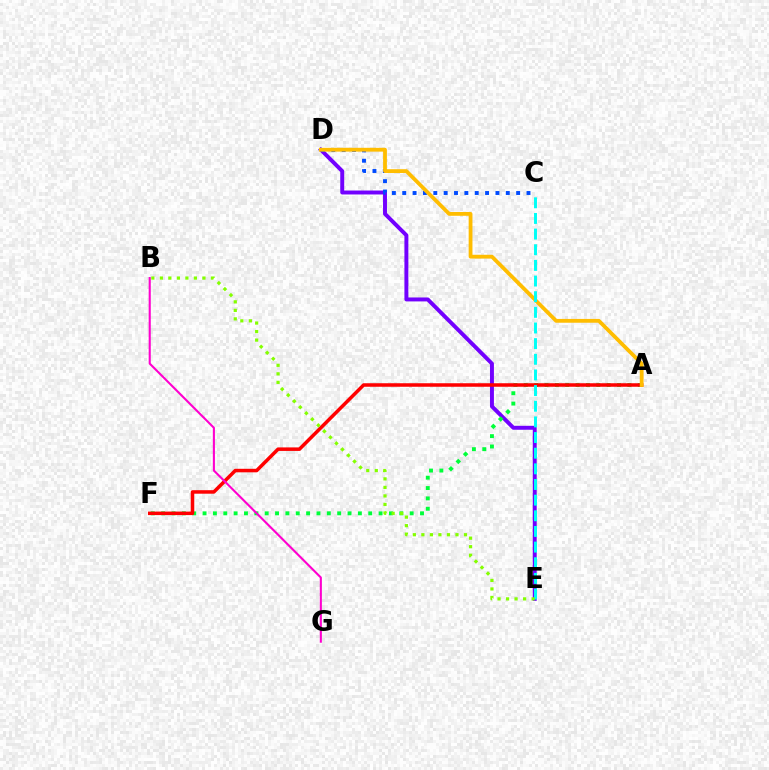{('D', 'E'): [{'color': '#7200ff', 'line_style': 'solid', 'thickness': 2.84}], ('A', 'F'): [{'color': '#00ff39', 'line_style': 'dotted', 'thickness': 2.81}, {'color': '#ff0000', 'line_style': 'solid', 'thickness': 2.53}], ('C', 'D'): [{'color': '#004bff', 'line_style': 'dotted', 'thickness': 2.81}], ('A', 'D'): [{'color': '#ffbd00', 'line_style': 'solid', 'thickness': 2.73}], ('B', 'G'): [{'color': '#ff00cf', 'line_style': 'solid', 'thickness': 1.51}], ('C', 'E'): [{'color': '#00fff6', 'line_style': 'dashed', 'thickness': 2.13}], ('B', 'E'): [{'color': '#84ff00', 'line_style': 'dotted', 'thickness': 2.31}]}